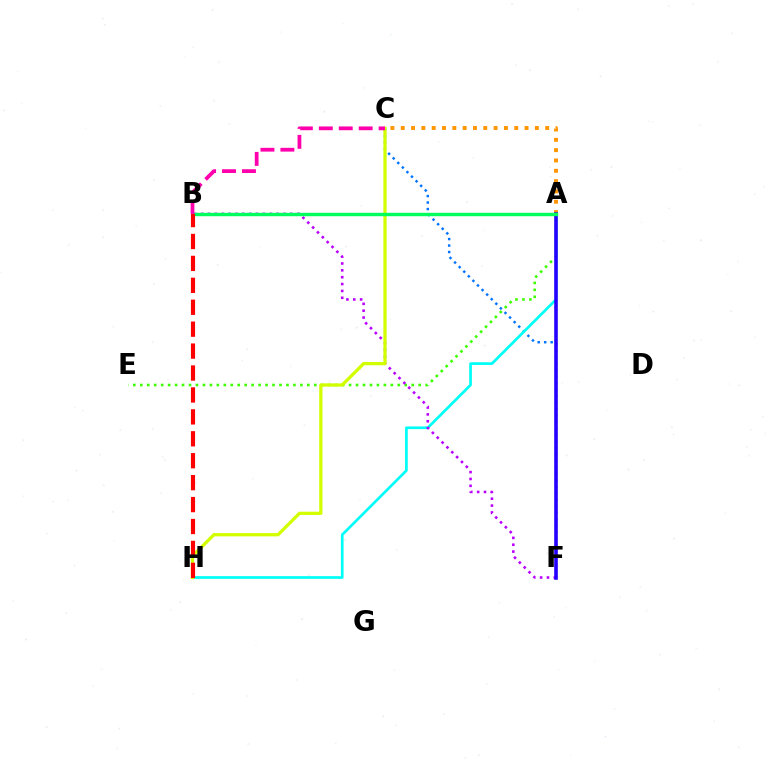{('A', 'E'): [{'color': '#3dff00', 'line_style': 'dotted', 'thickness': 1.89}], ('C', 'F'): [{'color': '#0074ff', 'line_style': 'dotted', 'thickness': 1.76}], ('A', 'C'): [{'color': '#ff9400', 'line_style': 'dotted', 'thickness': 2.8}], ('A', 'H'): [{'color': '#00fff6', 'line_style': 'solid', 'thickness': 1.95}], ('B', 'F'): [{'color': '#b900ff', 'line_style': 'dotted', 'thickness': 1.86}], ('C', 'H'): [{'color': '#d1ff00', 'line_style': 'solid', 'thickness': 2.35}], ('A', 'F'): [{'color': '#2500ff', 'line_style': 'solid', 'thickness': 2.58}], ('A', 'B'): [{'color': '#00ff5c', 'line_style': 'solid', 'thickness': 2.46}], ('B', 'H'): [{'color': '#ff0000', 'line_style': 'dashed', 'thickness': 2.98}], ('B', 'C'): [{'color': '#ff00ac', 'line_style': 'dashed', 'thickness': 2.71}]}